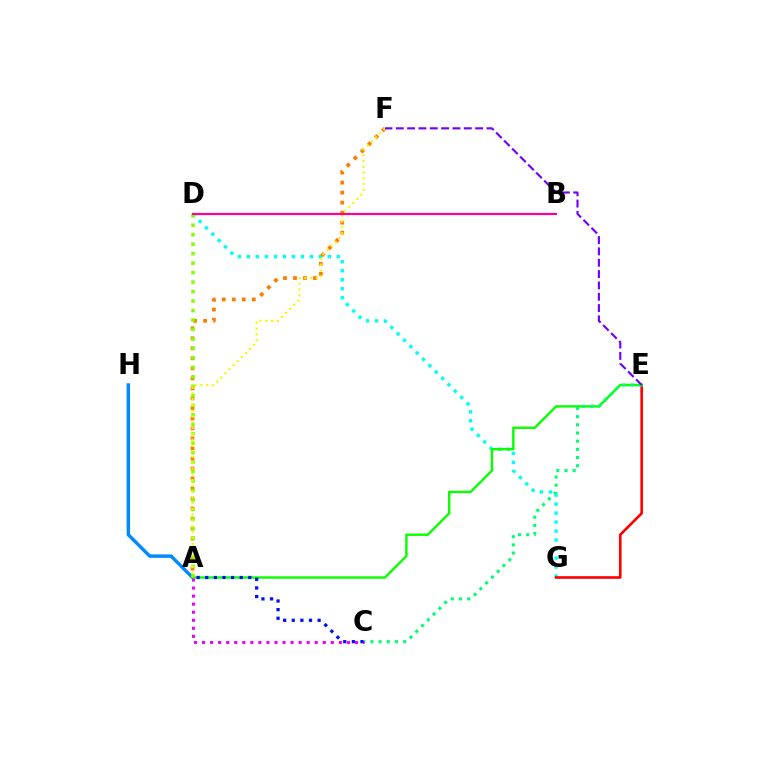{('A', 'H'): [{'color': '#008cff', 'line_style': 'solid', 'thickness': 2.47}], ('D', 'G'): [{'color': '#00fff6', 'line_style': 'dotted', 'thickness': 2.44}], ('A', 'F'): [{'color': '#ff7c00', 'line_style': 'dotted', 'thickness': 2.72}, {'color': '#fcf500', 'line_style': 'dotted', 'thickness': 1.57}], ('E', 'G'): [{'color': '#ff0000', 'line_style': 'solid', 'thickness': 1.89}], ('A', 'E'): [{'color': '#08ff00', 'line_style': 'solid', 'thickness': 1.73}], ('A', 'D'): [{'color': '#84ff00', 'line_style': 'dotted', 'thickness': 2.57}], ('C', 'E'): [{'color': '#00ff74', 'line_style': 'dotted', 'thickness': 2.22}], ('B', 'D'): [{'color': '#ff0094', 'line_style': 'solid', 'thickness': 1.6}], ('A', 'C'): [{'color': '#ee00ff', 'line_style': 'dotted', 'thickness': 2.19}, {'color': '#0010ff', 'line_style': 'dotted', 'thickness': 2.34}], ('E', 'F'): [{'color': '#7200ff', 'line_style': 'dashed', 'thickness': 1.54}]}